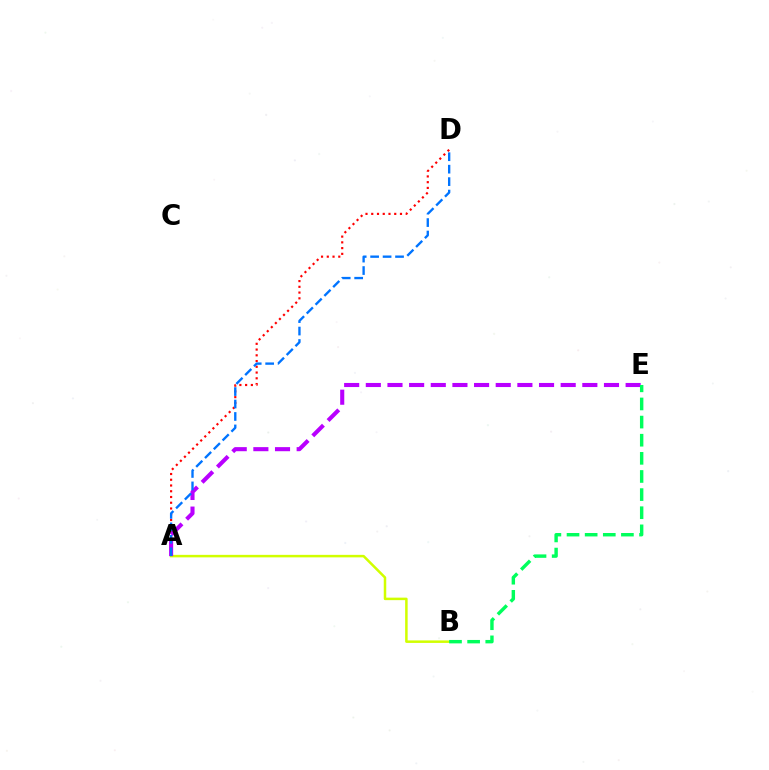{('A', 'D'): [{'color': '#ff0000', 'line_style': 'dotted', 'thickness': 1.56}, {'color': '#0074ff', 'line_style': 'dashed', 'thickness': 1.69}], ('A', 'B'): [{'color': '#d1ff00', 'line_style': 'solid', 'thickness': 1.81}], ('A', 'E'): [{'color': '#b900ff', 'line_style': 'dashed', 'thickness': 2.94}], ('B', 'E'): [{'color': '#00ff5c', 'line_style': 'dashed', 'thickness': 2.46}]}